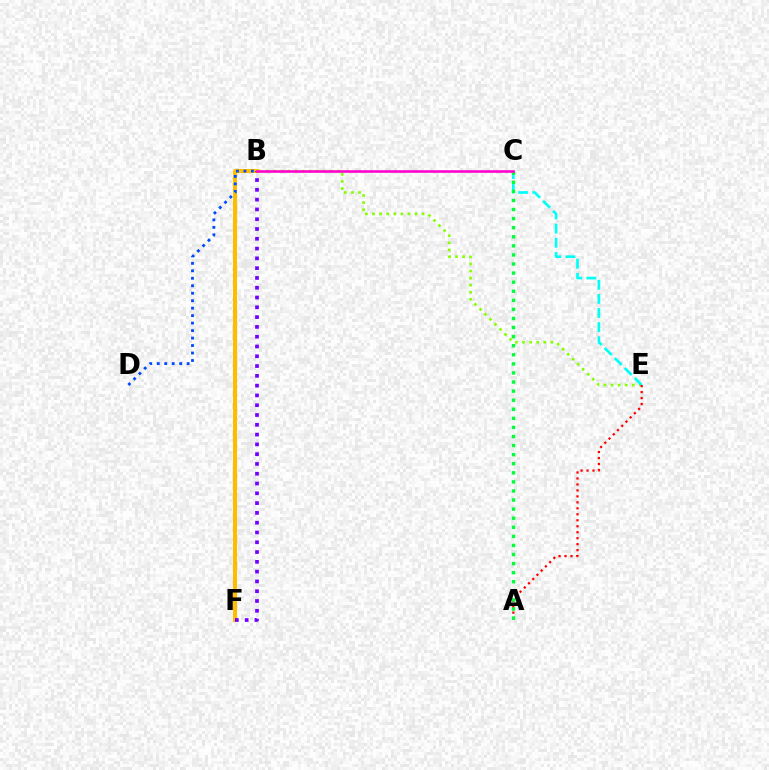{('B', 'F'): [{'color': '#ffbd00', 'line_style': 'solid', 'thickness': 2.92}, {'color': '#7200ff', 'line_style': 'dotted', 'thickness': 2.66}], ('B', 'E'): [{'color': '#84ff00', 'line_style': 'dotted', 'thickness': 1.92}], ('C', 'E'): [{'color': '#00fff6', 'line_style': 'dashed', 'thickness': 1.92}], ('A', 'E'): [{'color': '#ff0000', 'line_style': 'dotted', 'thickness': 1.62}], ('A', 'C'): [{'color': '#00ff39', 'line_style': 'dotted', 'thickness': 2.47}], ('B', 'C'): [{'color': '#ff00cf', 'line_style': 'solid', 'thickness': 1.86}], ('B', 'D'): [{'color': '#004bff', 'line_style': 'dotted', 'thickness': 2.03}]}